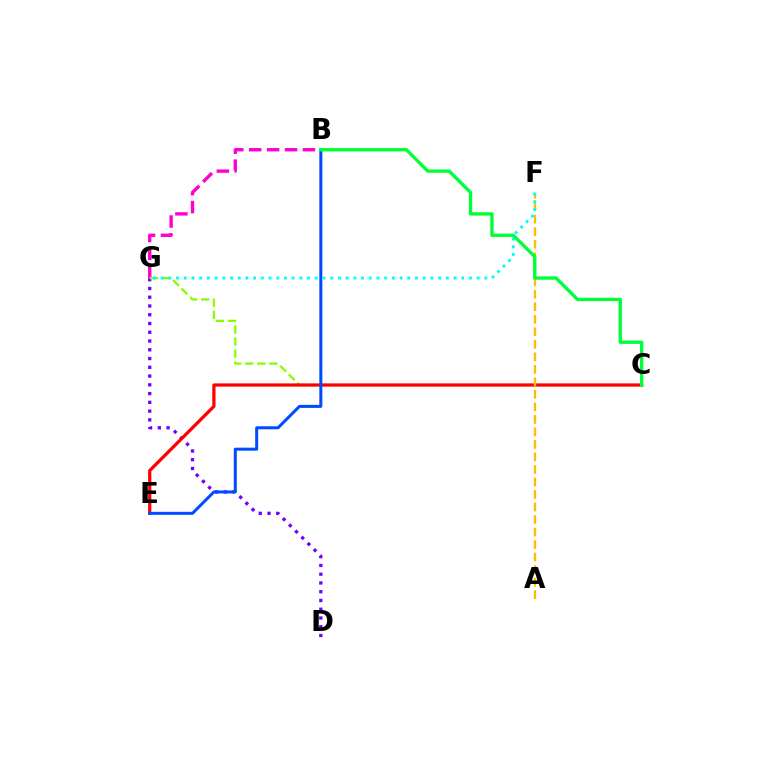{('D', 'G'): [{'color': '#7200ff', 'line_style': 'dotted', 'thickness': 2.38}], ('B', 'G'): [{'color': '#ff00cf', 'line_style': 'dashed', 'thickness': 2.43}], ('C', 'G'): [{'color': '#84ff00', 'line_style': 'dashed', 'thickness': 1.63}], ('C', 'E'): [{'color': '#ff0000', 'line_style': 'solid', 'thickness': 2.32}], ('A', 'F'): [{'color': '#ffbd00', 'line_style': 'dashed', 'thickness': 1.7}], ('B', 'E'): [{'color': '#004bff', 'line_style': 'solid', 'thickness': 2.17}], ('F', 'G'): [{'color': '#00fff6', 'line_style': 'dotted', 'thickness': 2.09}], ('B', 'C'): [{'color': '#00ff39', 'line_style': 'solid', 'thickness': 2.4}]}